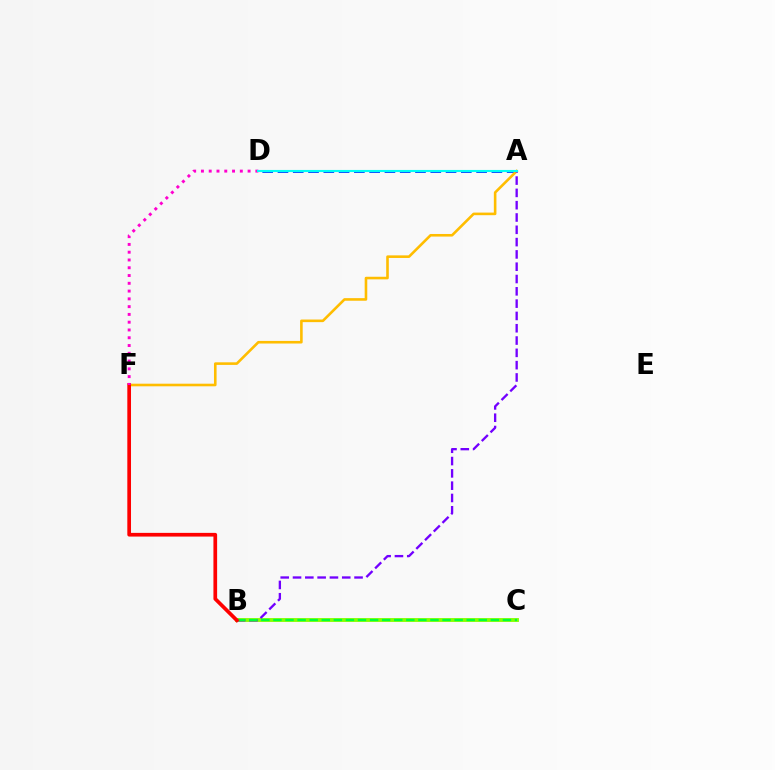{('A', 'D'): [{'color': '#004bff', 'line_style': 'dashed', 'thickness': 2.08}, {'color': '#00fff6', 'line_style': 'solid', 'thickness': 1.53}], ('A', 'F'): [{'color': '#ffbd00', 'line_style': 'solid', 'thickness': 1.87}], ('B', 'C'): [{'color': '#84ff00', 'line_style': 'solid', 'thickness': 2.78}, {'color': '#00ff39', 'line_style': 'dashed', 'thickness': 1.64}], ('A', 'B'): [{'color': '#7200ff', 'line_style': 'dashed', 'thickness': 1.67}], ('B', 'F'): [{'color': '#ff0000', 'line_style': 'solid', 'thickness': 2.66}], ('D', 'F'): [{'color': '#ff00cf', 'line_style': 'dotted', 'thickness': 2.11}]}